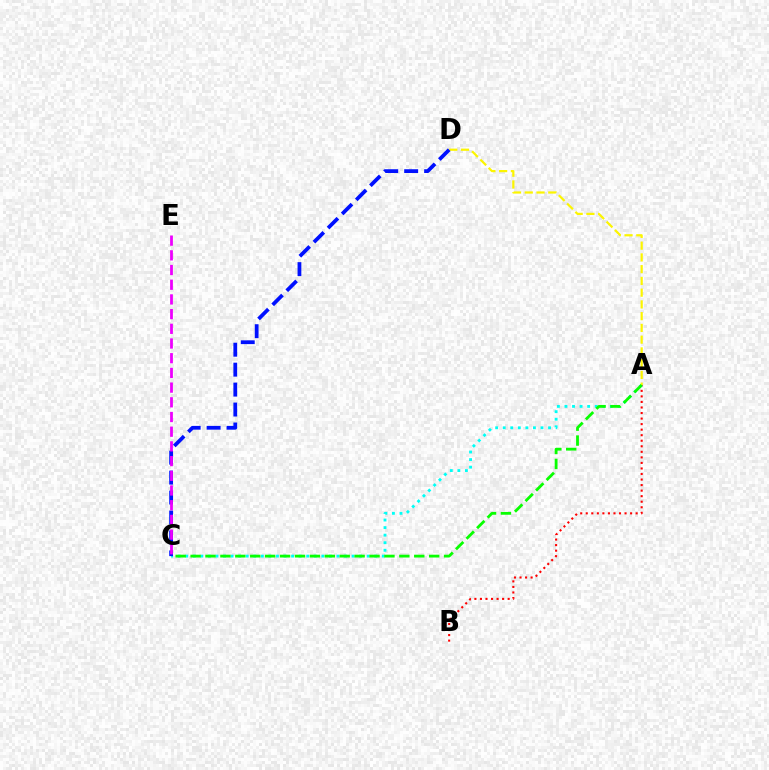{('A', 'B'): [{'color': '#ff0000', 'line_style': 'dotted', 'thickness': 1.51}], ('A', 'C'): [{'color': '#00fff6', 'line_style': 'dotted', 'thickness': 2.05}, {'color': '#08ff00', 'line_style': 'dashed', 'thickness': 2.03}], ('A', 'D'): [{'color': '#fcf500', 'line_style': 'dashed', 'thickness': 1.6}], ('C', 'D'): [{'color': '#0010ff', 'line_style': 'dashed', 'thickness': 2.71}], ('C', 'E'): [{'color': '#ee00ff', 'line_style': 'dashed', 'thickness': 2.0}]}